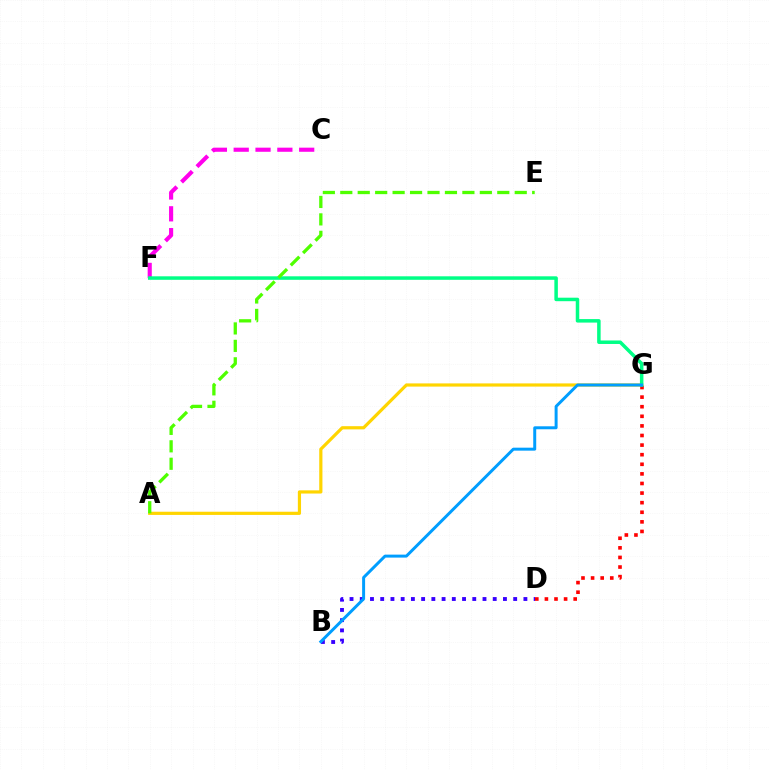{('A', 'G'): [{'color': '#ffd500', 'line_style': 'solid', 'thickness': 2.3}], ('B', 'D'): [{'color': '#3700ff', 'line_style': 'dotted', 'thickness': 2.78}], ('C', 'F'): [{'color': '#ff00ed', 'line_style': 'dashed', 'thickness': 2.97}], ('D', 'G'): [{'color': '#ff0000', 'line_style': 'dotted', 'thickness': 2.61}], ('F', 'G'): [{'color': '#00ff86', 'line_style': 'solid', 'thickness': 2.52}], ('B', 'G'): [{'color': '#009eff', 'line_style': 'solid', 'thickness': 2.14}], ('A', 'E'): [{'color': '#4fff00', 'line_style': 'dashed', 'thickness': 2.37}]}